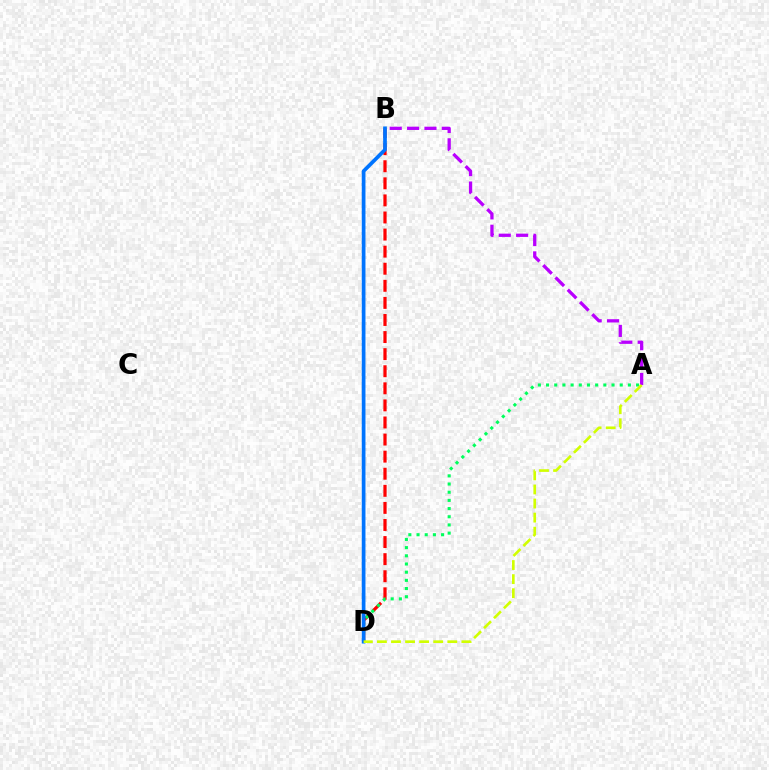{('B', 'D'): [{'color': '#ff0000', 'line_style': 'dashed', 'thickness': 2.32}, {'color': '#0074ff', 'line_style': 'solid', 'thickness': 2.67}], ('A', 'D'): [{'color': '#00ff5c', 'line_style': 'dotted', 'thickness': 2.22}, {'color': '#d1ff00', 'line_style': 'dashed', 'thickness': 1.91}], ('A', 'B'): [{'color': '#b900ff', 'line_style': 'dashed', 'thickness': 2.36}]}